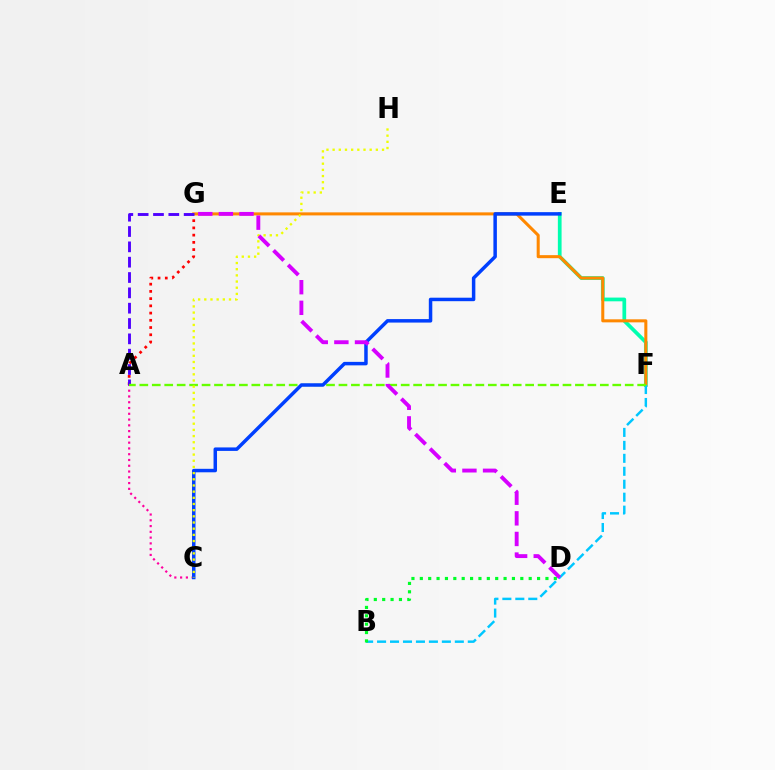{('A', 'C'): [{'color': '#ff00a0', 'line_style': 'dotted', 'thickness': 1.57}], ('E', 'F'): [{'color': '#00ffaf', 'line_style': 'solid', 'thickness': 2.68}], ('A', 'G'): [{'color': '#ff0000', 'line_style': 'dotted', 'thickness': 1.96}, {'color': '#4f00ff', 'line_style': 'dashed', 'thickness': 2.08}], ('F', 'G'): [{'color': '#ff8800', 'line_style': 'solid', 'thickness': 2.19}], ('B', 'F'): [{'color': '#00c7ff', 'line_style': 'dashed', 'thickness': 1.76}], ('A', 'F'): [{'color': '#66ff00', 'line_style': 'dashed', 'thickness': 1.69}], ('B', 'D'): [{'color': '#00ff27', 'line_style': 'dotted', 'thickness': 2.28}], ('C', 'E'): [{'color': '#003fff', 'line_style': 'solid', 'thickness': 2.51}], ('C', 'H'): [{'color': '#eeff00', 'line_style': 'dotted', 'thickness': 1.68}], ('D', 'G'): [{'color': '#d600ff', 'line_style': 'dashed', 'thickness': 2.8}]}